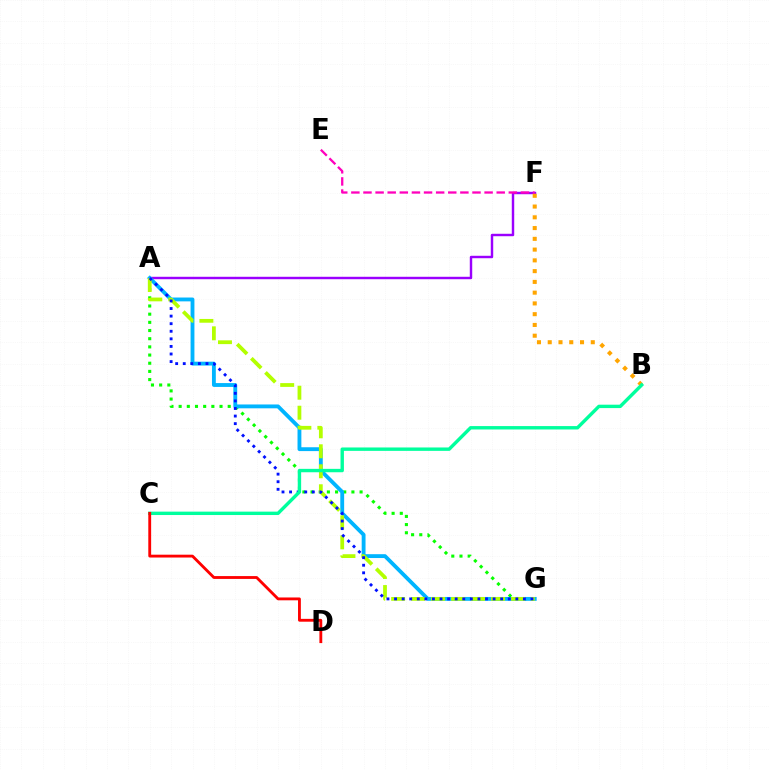{('A', 'F'): [{'color': '#9b00ff', 'line_style': 'solid', 'thickness': 1.76}], ('A', 'G'): [{'color': '#08ff00', 'line_style': 'dotted', 'thickness': 2.22}, {'color': '#00b5ff', 'line_style': 'solid', 'thickness': 2.77}, {'color': '#b3ff00', 'line_style': 'dashed', 'thickness': 2.71}, {'color': '#0010ff', 'line_style': 'dotted', 'thickness': 2.06}], ('E', 'F'): [{'color': '#ff00bd', 'line_style': 'dashed', 'thickness': 1.65}], ('B', 'F'): [{'color': '#ffa500', 'line_style': 'dotted', 'thickness': 2.92}], ('B', 'C'): [{'color': '#00ff9d', 'line_style': 'solid', 'thickness': 2.45}], ('C', 'D'): [{'color': '#ff0000', 'line_style': 'solid', 'thickness': 2.04}]}